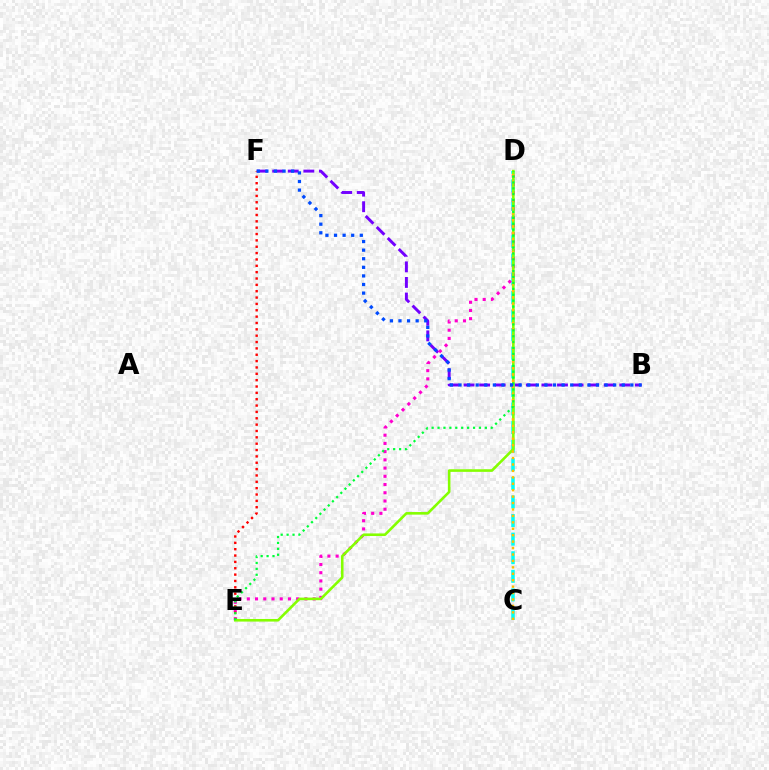{('B', 'F'): [{'color': '#7200ff', 'line_style': 'dashed', 'thickness': 2.12}, {'color': '#004bff', 'line_style': 'dotted', 'thickness': 2.33}], ('C', 'D'): [{'color': '#00fff6', 'line_style': 'dashed', 'thickness': 2.53}, {'color': '#ffbd00', 'line_style': 'dotted', 'thickness': 1.75}], ('D', 'E'): [{'color': '#ff00cf', 'line_style': 'dotted', 'thickness': 2.23}, {'color': '#84ff00', 'line_style': 'solid', 'thickness': 1.87}, {'color': '#00ff39', 'line_style': 'dotted', 'thickness': 1.61}], ('E', 'F'): [{'color': '#ff0000', 'line_style': 'dotted', 'thickness': 1.73}]}